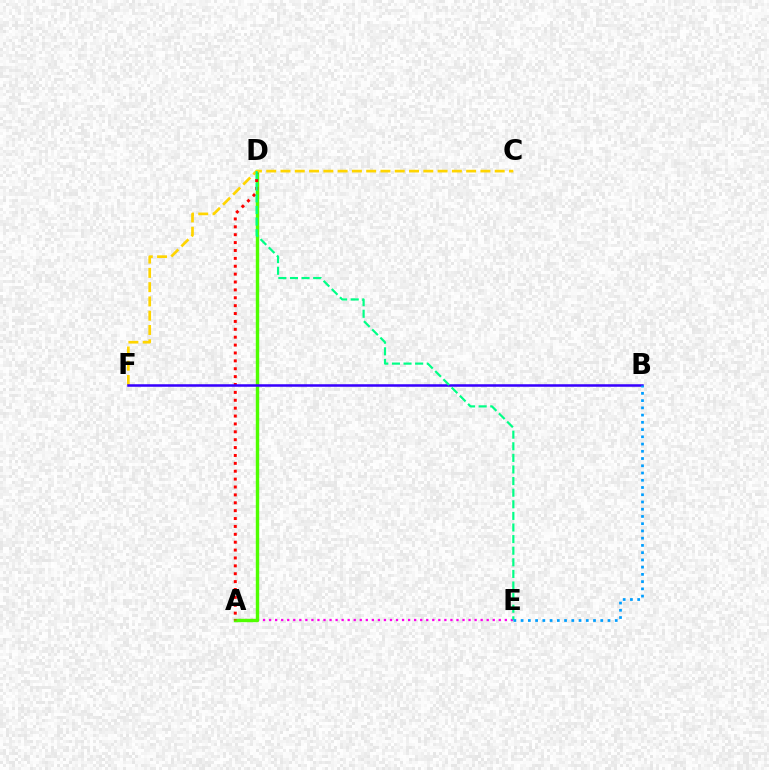{('A', 'E'): [{'color': '#ff00ed', 'line_style': 'dotted', 'thickness': 1.64}], ('A', 'D'): [{'color': '#4fff00', 'line_style': 'solid', 'thickness': 2.45}, {'color': '#ff0000', 'line_style': 'dotted', 'thickness': 2.14}], ('C', 'F'): [{'color': '#ffd500', 'line_style': 'dashed', 'thickness': 1.94}], ('B', 'F'): [{'color': '#3700ff', 'line_style': 'solid', 'thickness': 1.82}], ('D', 'E'): [{'color': '#00ff86', 'line_style': 'dashed', 'thickness': 1.58}], ('B', 'E'): [{'color': '#009eff', 'line_style': 'dotted', 'thickness': 1.97}]}